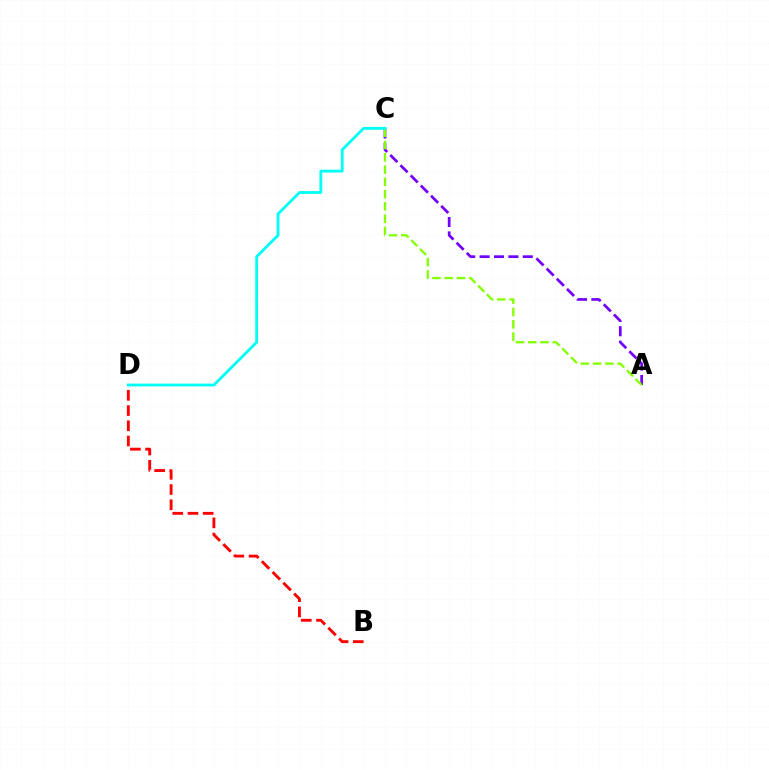{('B', 'D'): [{'color': '#ff0000', 'line_style': 'dashed', 'thickness': 2.07}], ('A', 'C'): [{'color': '#7200ff', 'line_style': 'dashed', 'thickness': 1.95}, {'color': '#84ff00', 'line_style': 'dashed', 'thickness': 1.67}], ('C', 'D'): [{'color': '#00fff6', 'line_style': 'solid', 'thickness': 2.04}]}